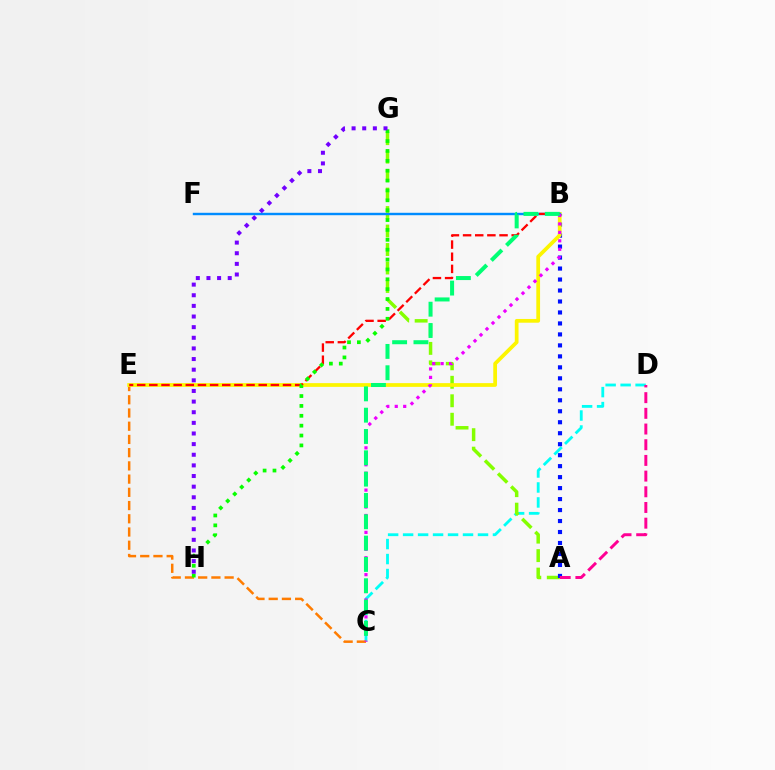{('C', 'D'): [{'color': '#00fff6', 'line_style': 'dashed', 'thickness': 2.03}], ('A', 'G'): [{'color': '#84ff00', 'line_style': 'dashed', 'thickness': 2.51}], ('A', 'B'): [{'color': '#0010ff', 'line_style': 'dotted', 'thickness': 2.98}], ('C', 'E'): [{'color': '#ff7c00', 'line_style': 'dashed', 'thickness': 1.8}], ('B', 'E'): [{'color': '#fcf500', 'line_style': 'solid', 'thickness': 2.69}, {'color': '#ff0000', 'line_style': 'dashed', 'thickness': 1.65}], ('B', 'F'): [{'color': '#008cff', 'line_style': 'solid', 'thickness': 1.74}], ('B', 'C'): [{'color': '#ee00ff', 'line_style': 'dotted', 'thickness': 2.3}, {'color': '#00ff74', 'line_style': 'dashed', 'thickness': 2.9}], ('A', 'D'): [{'color': '#ff0094', 'line_style': 'dashed', 'thickness': 2.13}], ('G', 'H'): [{'color': '#08ff00', 'line_style': 'dotted', 'thickness': 2.68}, {'color': '#7200ff', 'line_style': 'dotted', 'thickness': 2.89}]}